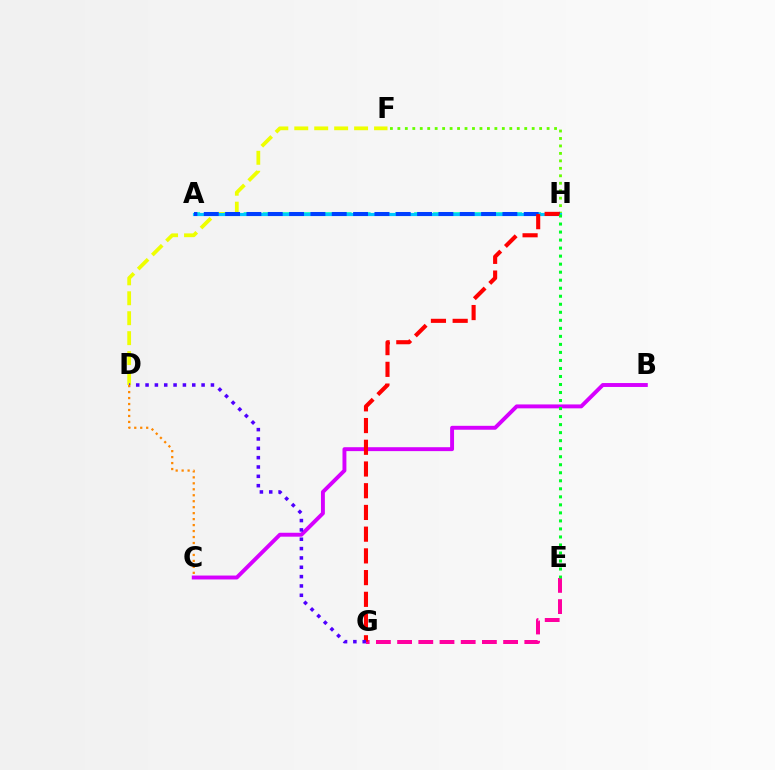{('F', 'H'): [{'color': '#66ff00', 'line_style': 'dotted', 'thickness': 2.03}], ('D', 'F'): [{'color': '#eeff00', 'line_style': 'dashed', 'thickness': 2.71}], ('E', 'G'): [{'color': '#ff00a0', 'line_style': 'dashed', 'thickness': 2.88}], ('A', 'H'): [{'color': '#00ffaf', 'line_style': 'dashed', 'thickness': 2.57}, {'color': '#00c7ff', 'line_style': 'solid', 'thickness': 2.27}, {'color': '#003fff', 'line_style': 'dashed', 'thickness': 2.9}], ('B', 'C'): [{'color': '#d600ff', 'line_style': 'solid', 'thickness': 2.82}], ('G', 'H'): [{'color': '#ff0000', 'line_style': 'dashed', 'thickness': 2.95}], ('D', 'G'): [{'color': '#4f00ff', 'line_style': 'dotted', 'thickness': 2.54}], ('C', 'D'): [{'color': '#ff8800', 'line_style': 'dotted', 'thickness': 1.62}], ('E', 'H'): [{'color': '#00ff27', 'line_style': 'dotted', 'thickness': 2.18}]}